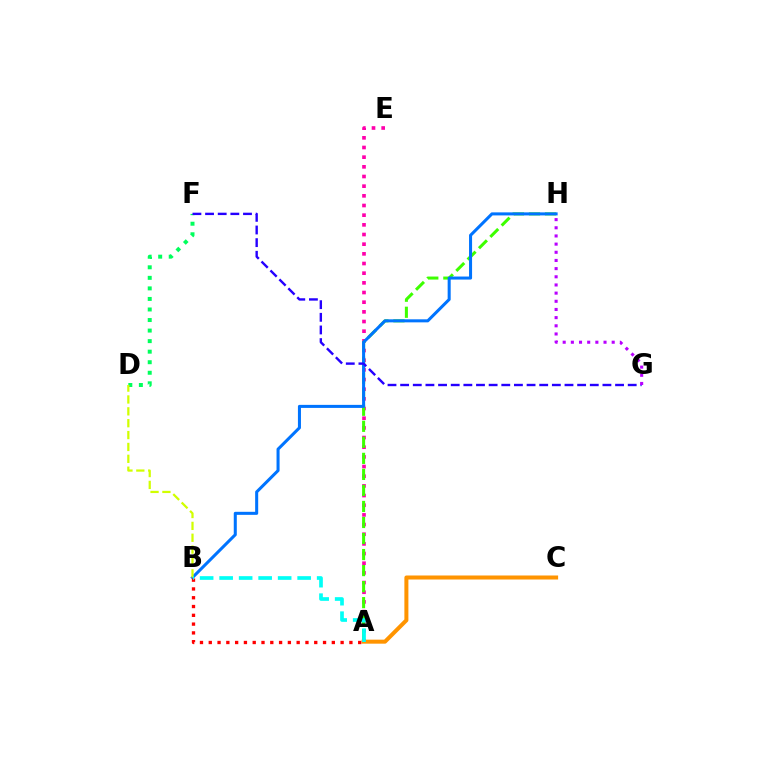{('A', 'E'): [{'color': '#ff00ac', 'line_style': 'dotted', 'thickness': 2.63}], ('D', 'F'): [{'color': '#00ff5c', 'line_style': 'dotted', 'thickness': 2.87}], ('A', 'H'): [{'color': '#3dff00', 'line_style': 'dashed', 'thickness': 2.18}], ('A', 'C'): [{'color': '#ff9400', 'line_style': 'solid', 'thickness': 2.89}], ('B', 'H'): [{'color': '#0074ff', 'line_style': 'solid', 'thickness': 2.19}], ('B', 'D'): [{'color': '#d1ff00', 'line_style': 'dashed', 'thickness': 1.61}], ('A', 'B'): [{'color': '#ff0000', 'line_style': 'dotted', 'thickness': 2.39}, {'color': '#00fff6', 'line_style': 'dashed', 'thickness': 2.65}], ('F', 'G'): [{'color': '#2500ff', 'line_style': 'dashed', 'thickness': 1.72}], ('G', 'H'): [{'color': '#b900ff', 'line_style': 'dotted', 'thickness': 2.22}]}